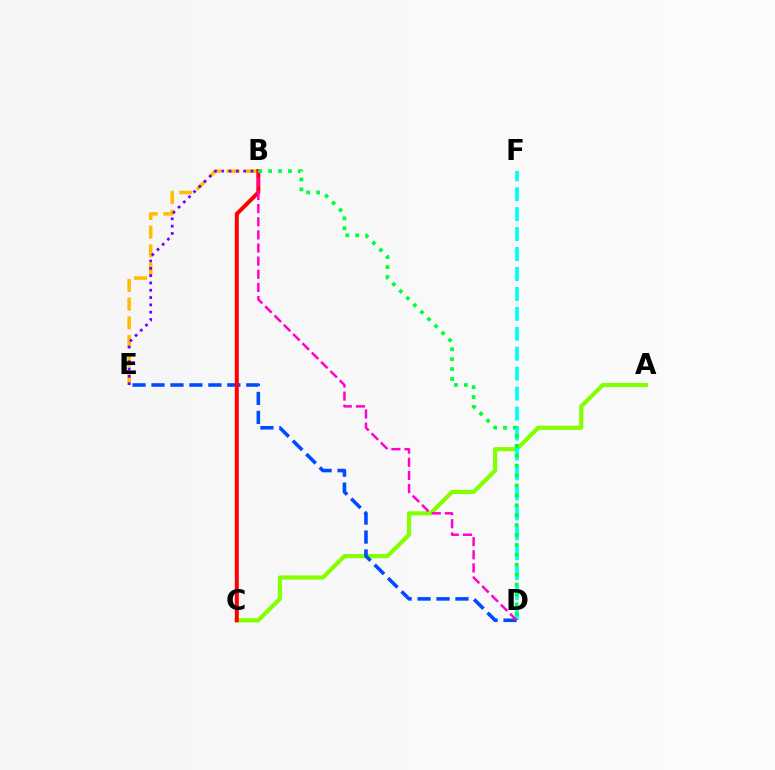{('A', 'C'): [{'color': '#84ff00', 'line_style': 'solid', 'thickness': 2.99}], ('D', 'F'): [{'color': '#00fff6', 'line_style': 'dashed', 'thickness': 2.71}], ('B', 'E'): [{'color': '#ffbd00', 'line_style': 'dashed', 'thickness': 2.54}, {'color': '#7200ff', 'line_style': 'dotted', 'thickness': 1.99}], ('D', 'E'): [{'color': '#004bff', 'line_style': 'dashed', 'thickness': 2.58}], ('B', 'C'): [{'color': '#ff0000', 'line_style': 'solid', 'thickness': 2.87}], ('B', 'D'): [{'color': '#ff00cf', 'line_style': 'dashed', 'thickness': 1.78}, {'color': '#00ff39', 'line_style': 'dotted', 'thickness': 2.69}]}